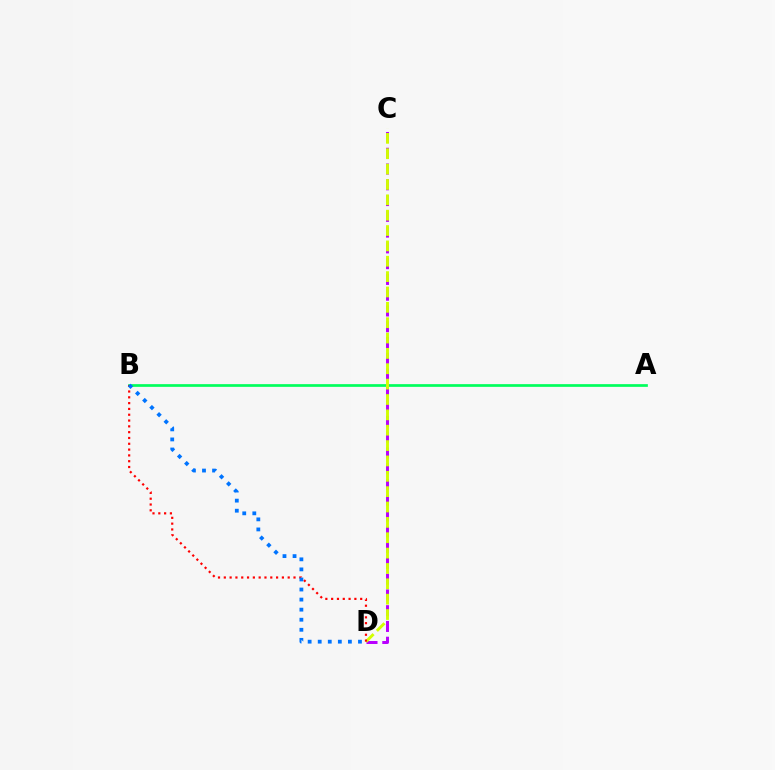{('A', 'B'): [{'color': '#00ff5c', 'line_style': 'solid', 'thickness': 1.94}], ('C', 'D'): [{'color': '#b900ff', 'line_style': 'dashed', 'thickness': 2.14}, {'color': '#d1ff00', 'line_style': 'dashed', 'thickness': 2.09}], ('B', 'D'): [{'color': '#ff0000', 'line_style': 'dotted', 'thickness': 1.58}, {'color': '#0074ff', 'line_style': 'dotted', 'thickness': 2.73}]}